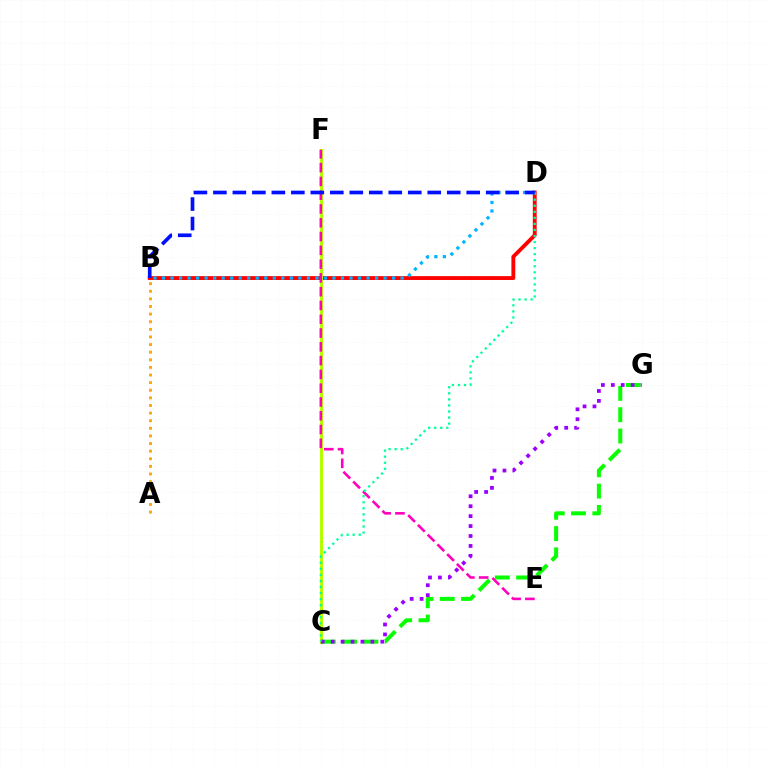{('A', 'B'): [{'color': '#ffa500', 'line_style': 'dotted', 'thickness': 2.07}], ('B', 'D'): [{'color': '#ff0000', 'line_style': 'solid', 'thickness': 2.77}, {'color': '#00b5ff', 'line_style': 'dotted', 'thickness': 2.32}, {'color': '#0010ff', 'line_style': 'dashed', 'thickness': 2.65}], ('C', 'F'): [{'color': '#b3ff00', 'line_style': 'solid', 'thickness': 2.16}], ('C', 'G'): [{'color': '#08ff00', 'line_style': 'dashed', 'thickness': 2.9}, {'color': '#9b00ff', 'line_style': 'dotted', 'thickness': 2.7}], ('E', 'F'): [{'color': '#ff00bd', 'line_style': 'dashed', 'thickness': 1.87}], ('C', 'D'): [{'color': '#00ff9d', 'line_style': 'dotted', 'thickness': 1.64}]}